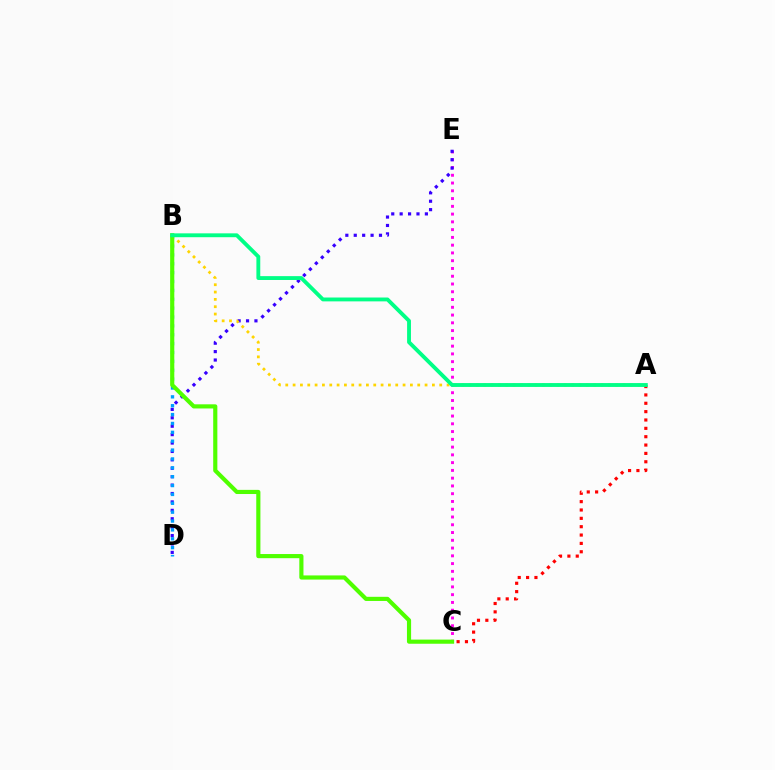{('C', 'E'): [{'color': '#ff00ed', 'line_style': 'dotted', 'thickness': 2.11}], ('D', 'E'): [{'color': '#3700ff', 'line_style': 'dotted', 'thickness': 2.29}], ('B', 'D'): [{'color': '#009eff', 'line_style': 'dotted', 'thickness': 2.41}], ('A', 'C'): [{'color': '#ff0000', 'line_style': 'dotted', 'thickness': 2.27}], ('A', 'B'): [{'color': '#ffd500', 'line_style': 'dotted', 'thickness': 1.99}, {'color': '#00ff86', 'line_style': 'solid', 'thickness': 2.78}], ('B', 'C'): [{'color': '#4fff00', 'line_style': 'solid', 'thickness': 2.99}]}